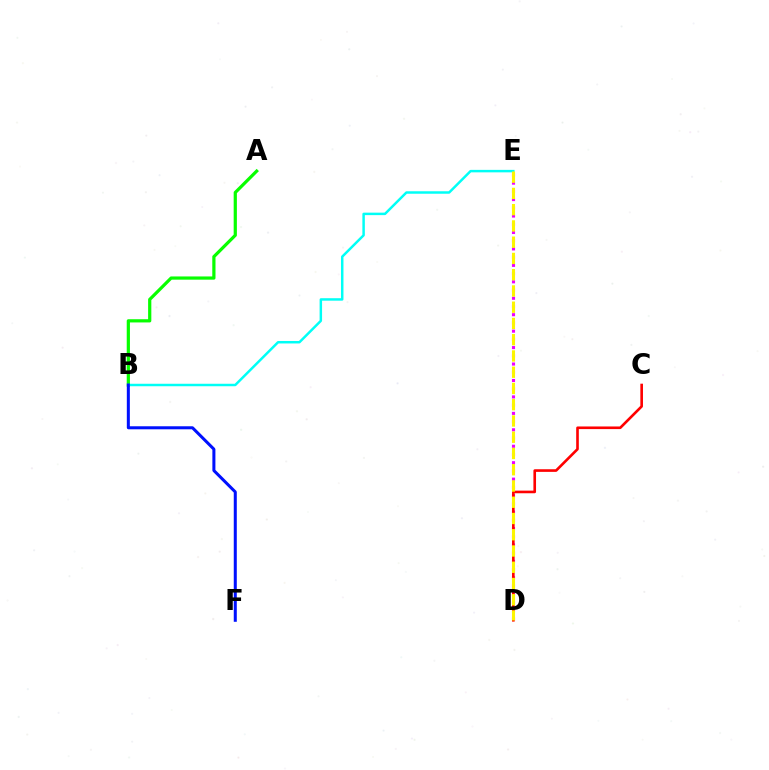{('A', 'B'): [{'color': '#08ff00', 'line_style': 'solid', 'thickness': 2.31}], ('B', 'E'): [{'color': '#00fff6', 'line_style': 'solid', 'thickness': 1.78}], ('D', 'E'): [{'color': '#ee00ff', 'line_style': 'dotted', 'thickness': 2.23}, {'color': '#fcf500', 'line_style': 'dashed', 'thickness': 2.21}], ('C', 'D'): [{'color': '#ff0000', 'line_style': 'solid', 'thickness': 1.89}], ('B', 'F'): [{'color': '#0010ff', 'line_style': 'solid', 'thickness': 2.18}]}